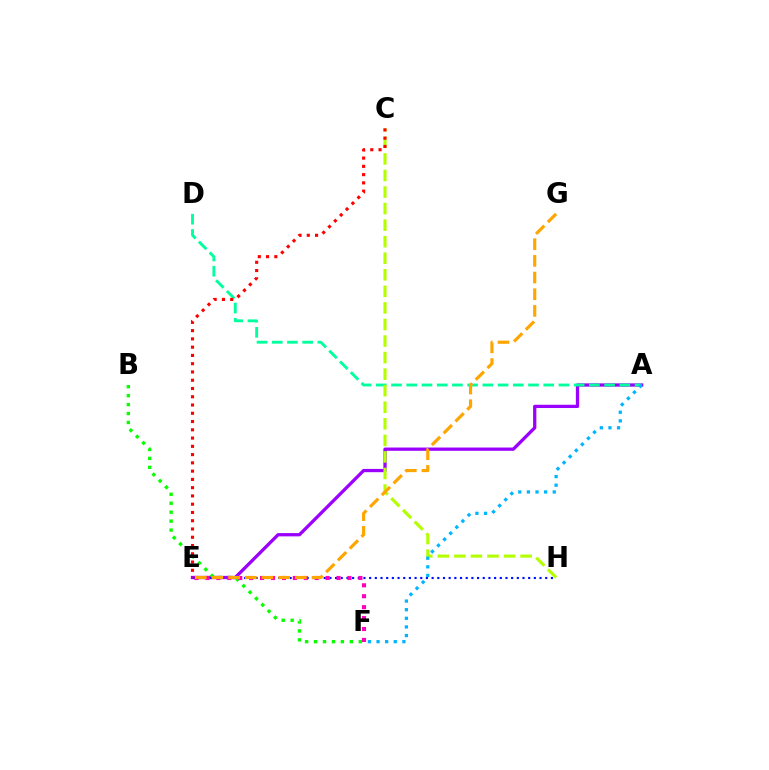{('A', 'E'): [{'color': '#9b00ff', 'line_style': 'solid', 'thickness': 2.36}], ('E', 'H'): [{'color': '#0010ff', 'line_style': 'dotted', 'thickness': 1.54}], ('B', 'F'): [{'color': '#08ff00', 'line_style': 'dotted', 'thickness': 2.43}], ('E', 'F'): [{'color': '#ff00bd', 'line_style': 'dotted', 'thickness': 2.97}], ('A', 'D'): [{'color': '#00ff9d', 'line_style': 'dashed', 'thickness': 2.07}], ('C', 'H'): [{'color': '#b3ff00', 'line_style': 'dashed', 'thickness': 2.25}], ('A', 'F'): [{'color': '#00b5ff', 'line_style': 'dotted', 'thickness': 2.34}], ('E', 'G'): [{'color': '#ffa500', 'line_style': 'dashed', 'thickness': 2.27}], ('C', 'E'): [{'color': '#ff0000', 'line_style': 'dotted', 'thickness': 2.25}]}